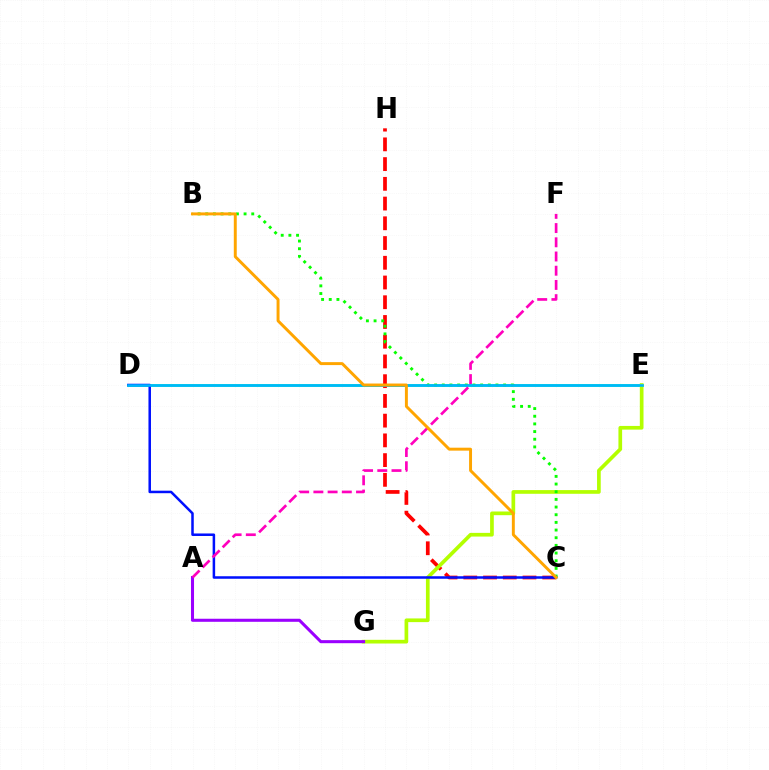{('D', 'E'): [{'color': '#00ff9d', 'line_style': 'solid', 'thickness': 1.95}, {'color': '#00b5ff', 'line_style': 'solid', 'thickness': 1.85}], ('C', 'H'): [{'color': '#ff0000', 'line_style': 'dashed', 'thickness': 2.68}], ('E', 'G'): [{'color': '#b3ff00', 'line_style': 'solid', 'thickness': 2.66}], ('B', 'C'): [{'color': '#08ff00', 'line_style': 'dotted', 'thickness': 2.08}, {'color': '#ffa500', 'line_style': 'solid', 'thickness': 2.12}], ('C', 'D'): [{'color': '#0010ff', 'line_style': 'solid', 'thickness': 1.81}], ('A', 'G'): [{'color': '#9b00ff', 'line_style': 'solid', 'thickness': 2.2}], ('A', 'F'): [{'color': '#ff00bd', 'line_style': 'dashed', 'thickness': 1.93}]}